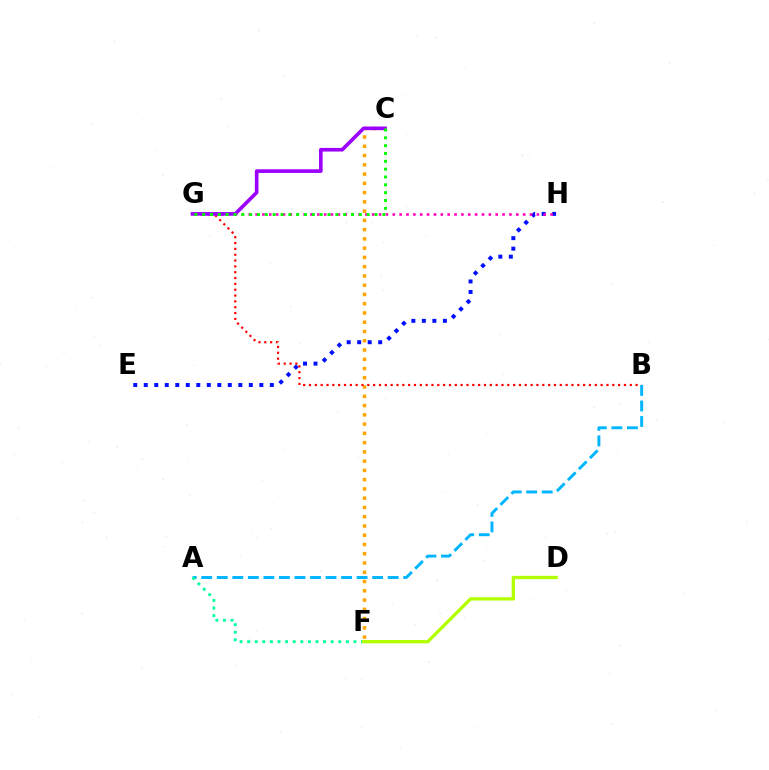{('E', 'H'): [{'color': '#0010ff', 'line_style': 'dotted', 'thickness': 2.85}], ('C', 'F'): [{'color': '#ffa500', 'line_style': 'dotted', 'thickness': 2.52}], ('B', 'G'): [{'color': '#ff0000', 'line_style': 'dotted', 'thickness': 1.58}], ('G', 'H'): [{'color': '#ff00bd', 'line_style': 'dotted', 'thickness': 1.86}], ('C', 'G'): [{'color': '#9b00ff', 'line_style': 'solid', 'thickness': 2.62}, {'color': '#08ff00', 'line_style': 'dotted', 'thickness': 2.13}], ('A', 'B'): [{'color': '#00b5ff', 'line_style': 'dashed', 'thickness': 2.11}], ('A', 'F'): [{'color': '#00ff9d', 'line_style': 'dotted', 'thickness': 2.06}], ('D', 'F'): [{'color': '#b3ff00', 'line_style': 'solid', 'thickness': 2.4}]}